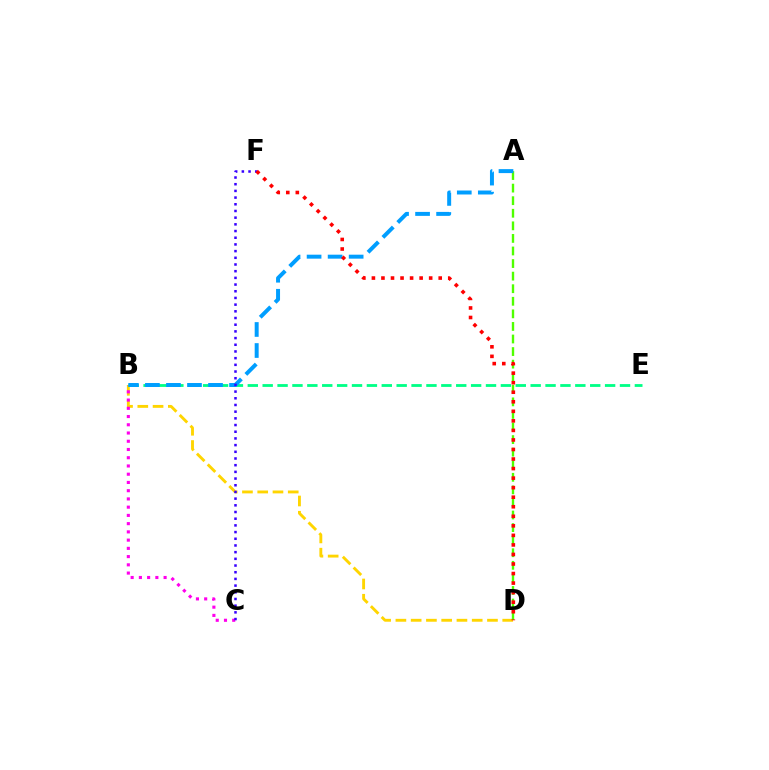{('B', 'D'): [{'color': '#ffd500', 'line_style': 'dashed', 'thickness': 2.07}], ('B', 'C'): [{'color': '#ff00ed', 'line_style': 'dotted', 'thickness': 2.24}], ('A', 'D'): [{'color': '#4fff00', 'line_style': 'dashed', 'thickness': 1.71}], ('B', 'E'): [{'color': '#00ff86', 'line_style': 'dashed', 'thickness': 2.02}], ('A', 'B'): [{'color': '#009eff', 'line_style': 'dashed', 'thickness': 2.86}], ('C', 'F'): [{'color': '#3700ff', 'line_style': 'dotted', 'thickness': 1.82}], ('D', 'F'): [{'color': '#ff0000', 'line_style': 'dotted', 'thickness': 2.59}]}